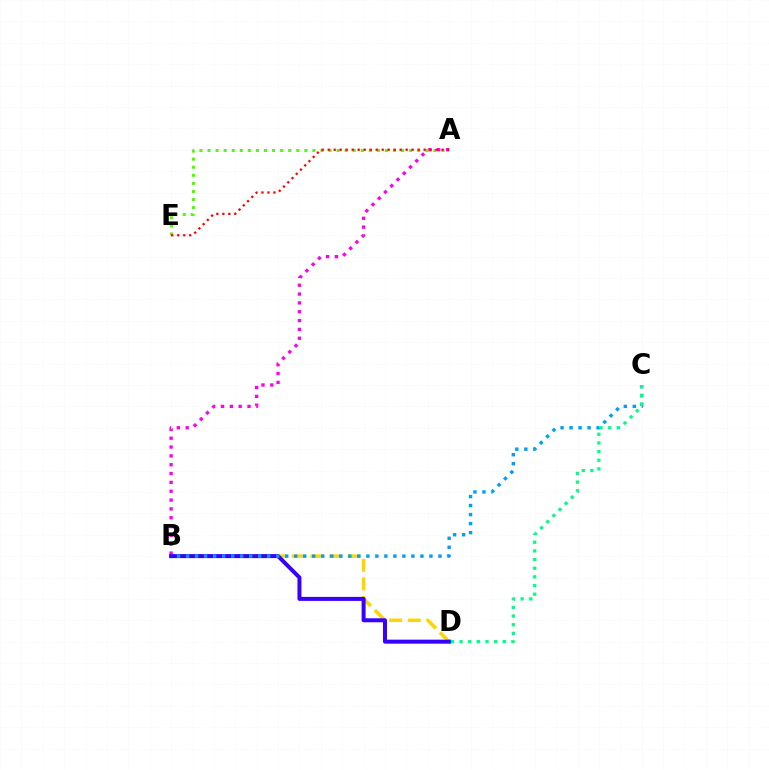{('B', 'D'): [{'color': '#ffd500', 'line_style': 'dashed', 'thickness': 2.53}, {'color': '#3700ff', 'line_style': 'solid', 'thickness': 2.88}], ('A', 'B'): [{'color': '#ff00ed', 'line_style': 'dotted', 'thickness': 2.4}], ('A', 'E'): [{'color': '#4fff00', 'line_style': 'dotted', 'thickness': 2.19}, {'color': '#ff0000', 'line_style': 'dotted', 'thickness': 1.63}], ('B', 'C'): [{'color': '#009eff', 'line_style': 'dotted', 'thickness': 2.45}], ('C', 'D'): [{'color': '#00ff86', 'line_style': 'dotted', 'thickness': 2.35}]}